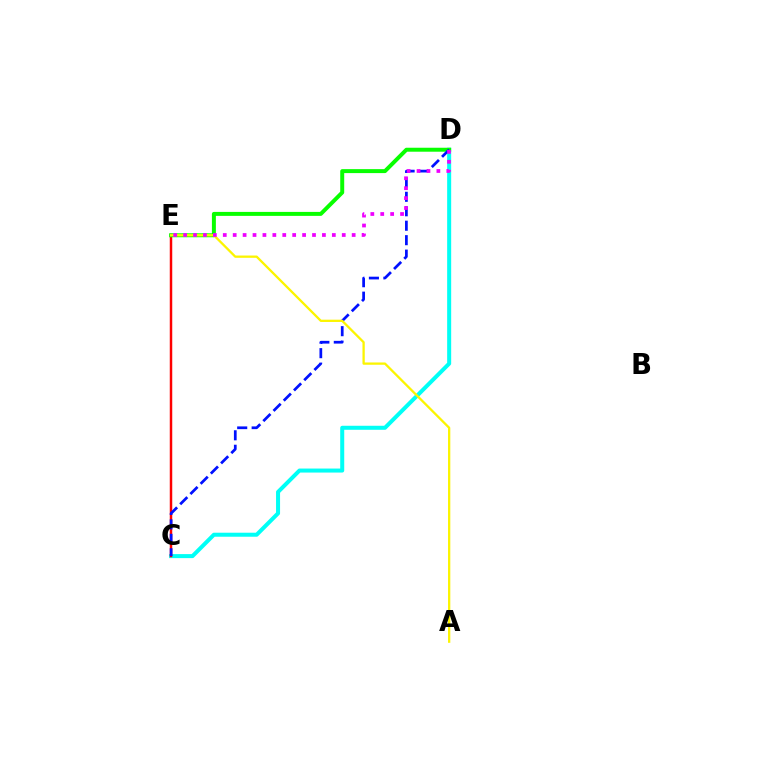{('C', 'D'): [{'color': '#00fff6', 'line_style': 'solid', 'thickness': 2.89}, {'color': '#0010ff', 'line_style': 'dashed', 'thickness': 1.96}], ('C', 'E'): [{'color': '#ff0000', 'line_style': 'solid', 'thickness': 1.78}], ('D', 'E'): [{'color': '#08ff00', 'line_style': 'solid', 'thickness': 2.86}, {'color': '#ee00ff', 'line_style': 'dotted', 'thickness': 2.69}], ('A', 'E'): [{'color': '#fcf500', 'line_style': 'solid', 'thickness': 1.65}]}